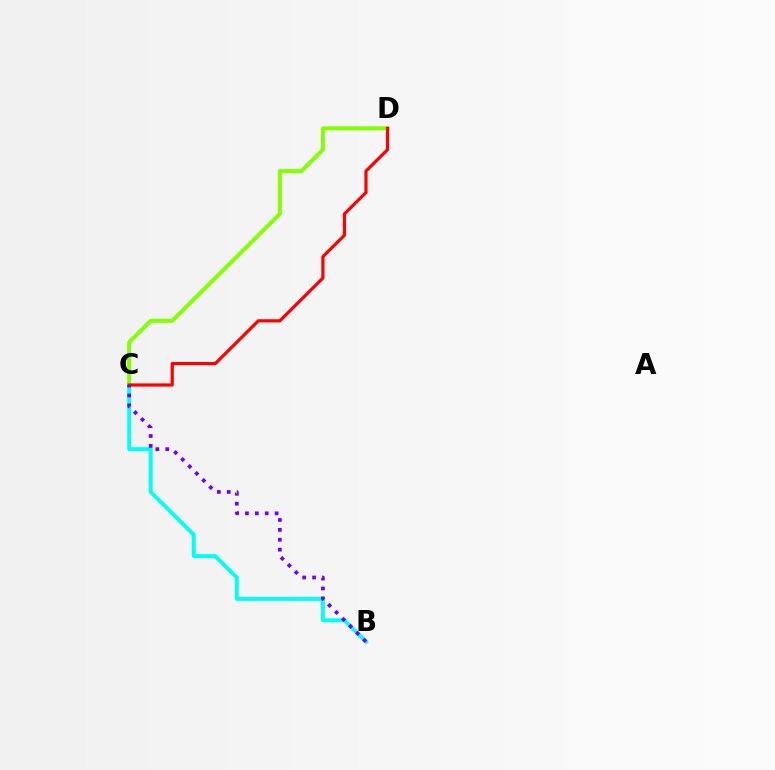{('B', 'C'): [{'color': '#00fff6', 'line_style': 'solid', 'thickness': 2.82}, {'color': '#7200ff', 'line_style': 'dotted', 'thickness': 2.69}], ('C', 'D'): [{'color': '#84ff00', 'line_style': 'solid', 'thickness': 2.87}, {'color': '#ff0000', 'line_style': 'solid', 'thickness': 2.31}]}